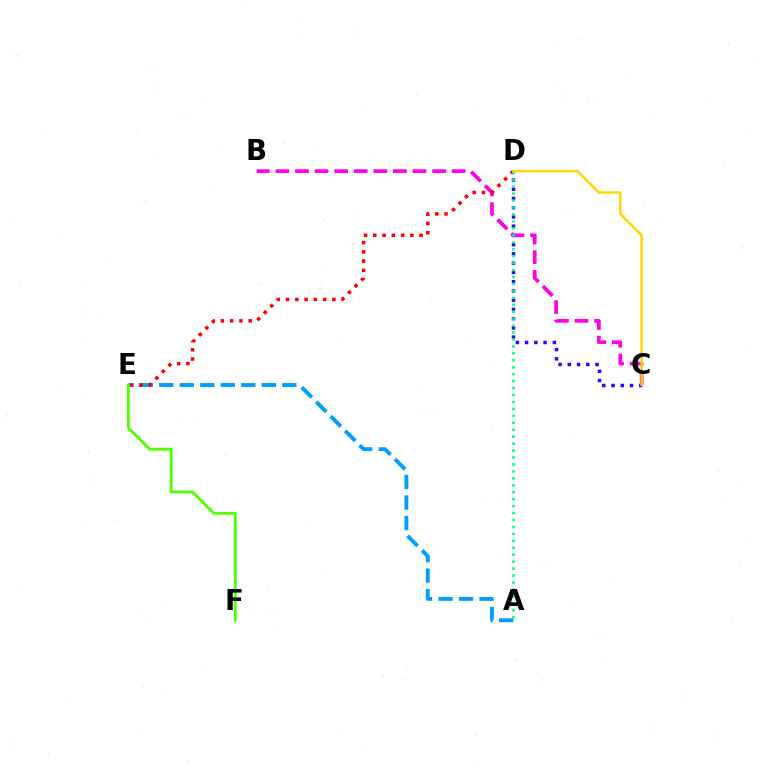{('A', 'E'): [{'color': '#009eff', 'line_style': 'dashed', 'thickness': 2.78}], ('C', 'D'): [{'color': '#3700ff', 'line_style': 'dotted', 'thickness': 2.51}, {'color': '#ffd500', 'line_style': 'solid', 'thickness': 1.77}], ('E', 'F'): [{'color': '#4fff00', 'line_style': 'solid', 'thickness': 2.04}], ('B', 'C'): [{'color': '#ff00ed', 'line_style': 'dashed', 'thickness': 2.66}], ('D', 'E'): [{'color': '#ff0000', 'line_style': 'dotted', 'thickness': 2.52}], ('A', 'D'): [{'color': '#00ff86', 'line_style': 'dotted', 'thickness': 1.89}]}